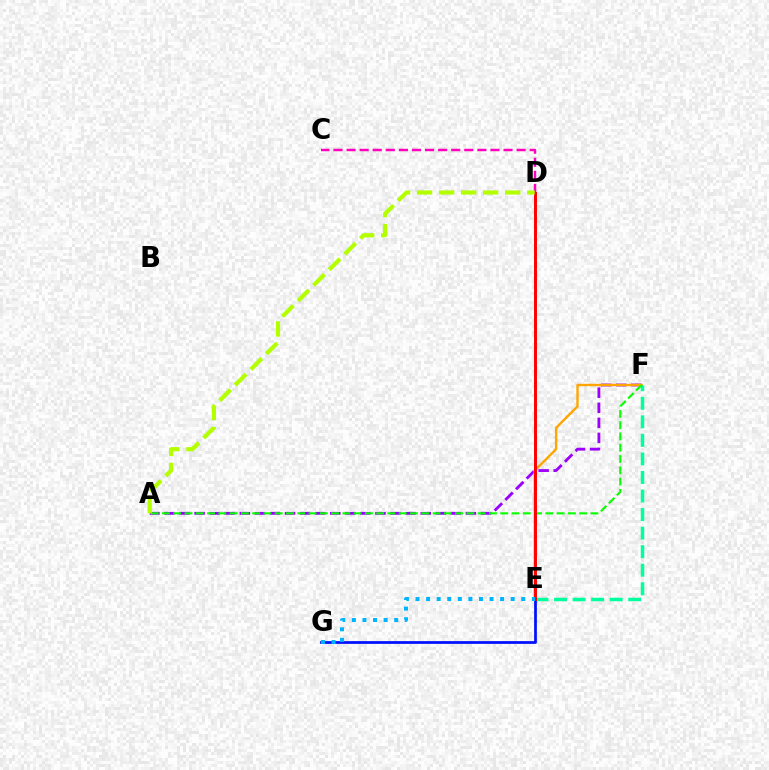{('C', 'D'): [{'color': '#ff00bd', 'line_style': 'dashed', 'thickness': 1.78}], ('A', 'F'): [{'color': '#9b00ff', 'line_style': 'dashed', 'thickness': 2.05}, {'color': '#08ff00', 'line_style': 'dashed', 'thickness': 1.53}], ('E', 'F'): [{'color': '#ffa500', 'line_style': 'solid', 'thickness': 1.72}, {'color': '#00ff9d', 'line_style': 'dashed', 'thickness': 2.52}], ('E', 'G'): [{'color': '#0010ff', 'line_style': 'solid', 'thickness': 1.97}, {'color': '#00b5ff', 'line_style': 'dotted', 'thickness': 2.87}], ('D', 'E'): [{'color': '#ff0000', 'line_style': 'solid', 'thickness': 2.12}], ('A', 'D'): [{'color': '#b3ff00', 'line_style': 'dashed', 'thickness': 2.99}]}